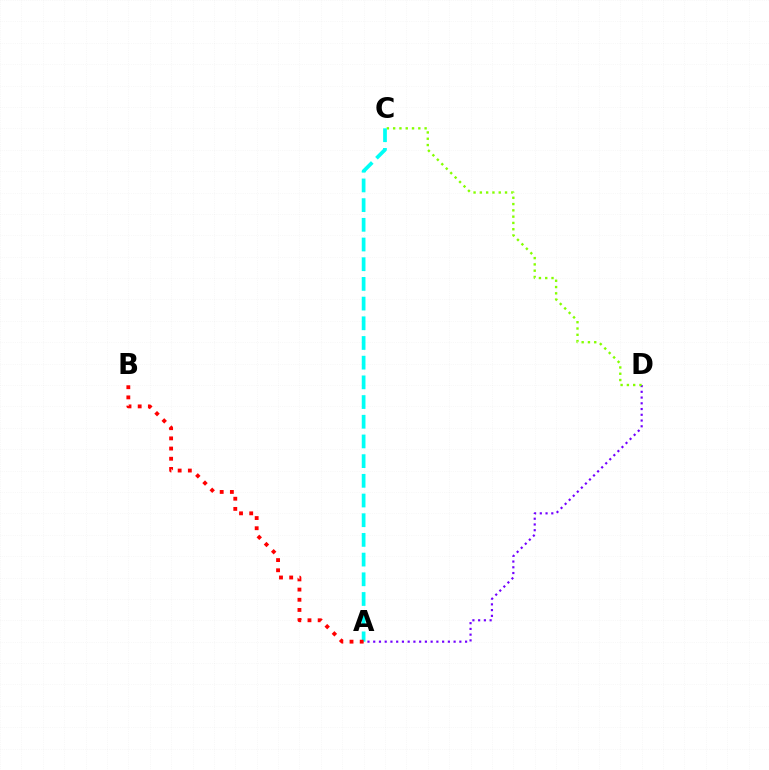{('A', 'D'): [{'color': '#7200ff', 'line_style': 'dotted', 'thickness': 1.56}], ('C', 'D'): [{'color': '#84ff00', 'line_style': 'dotted', 'thickness': 1.71}], ('A', 'C'): [{'color': '#00fff6', 'line_style': 'dashed', 'thickness': 2.68}], ('A', 'B'): [{'color': '#ff0000', 'line_style': 'dotted', 'thickness': 2.77}]}